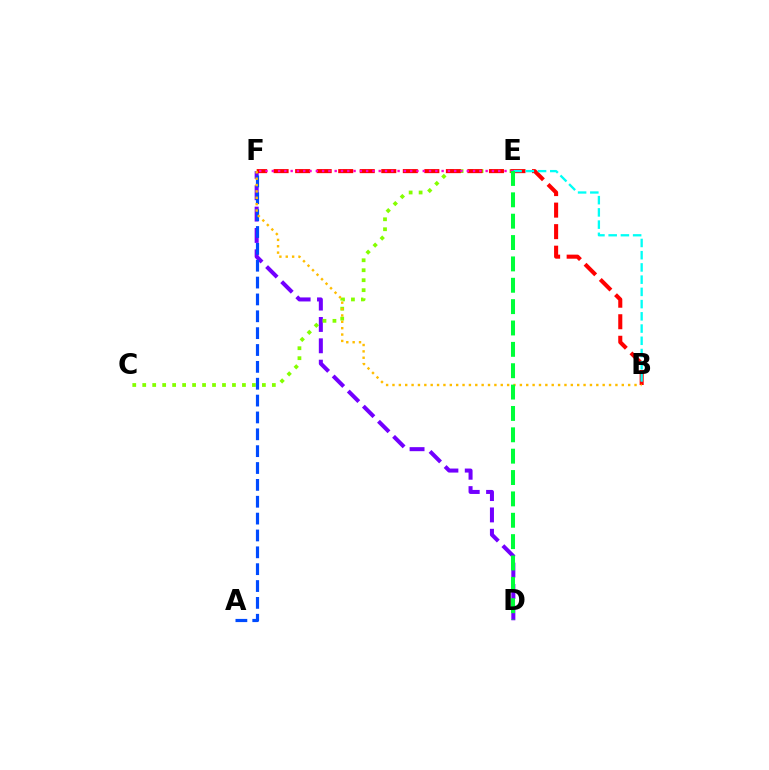{('D', 'F'): [{'color': '#7200ff', 'line_style': 'dashed', 'thickness': 2.9}], ('C', 'E'): [{'color': '#84ff00', 'line_style': 'dotted', 'thickness': 2.71}], ('A', 'F'): [{'color': '#004bff', 'line_style': 'dashed', 'thickness': 2.29}], ('B', 'F'): [{'color': '#ff0000', 'line_style': 'dashed', 'thickness': 2.93}, {'color': '#ffbd00', 'line_style': 'dotted', 'thickness': 1.73}], ('B', 'E'): [{'color': '#00fff6', 'line_style': 'dashed', 'thickness': 1.66}], ('E', 'F'): [{'color': '#ff00cf', 'line_style': 'dotted', 'thickness': 1.71}], ('D', 'E'): [{'color': '#00ff39', 'line_style': 'dashed', 'thickness': 2.9}]}